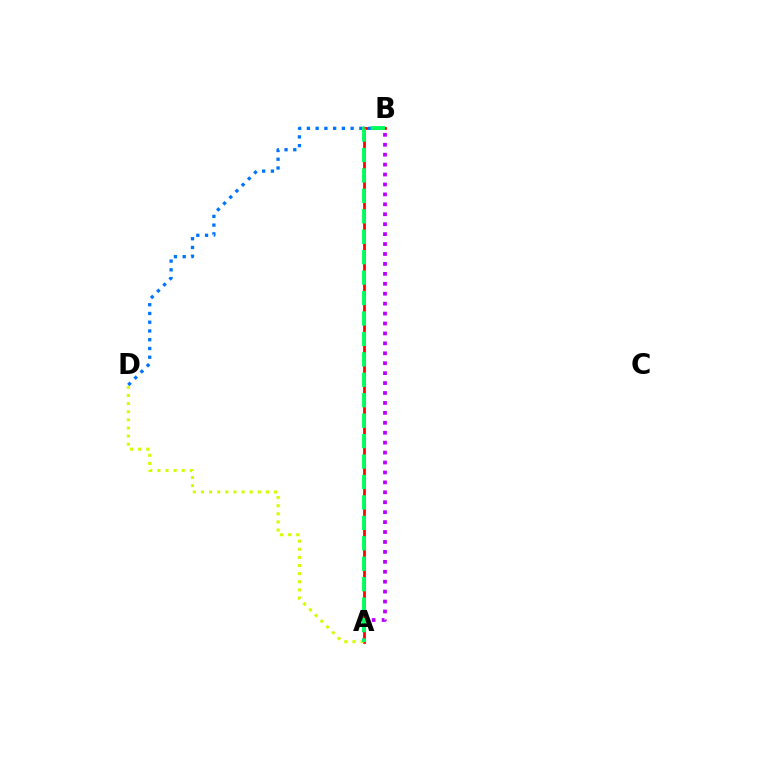{('A', 'B'): [{'color': '#ff0000', 'line_style': 'solid', 'thickness': 1.99}, {'color': '#b900ff', 'line_style': 'dotted', 'thickness': 2.7}, {'color': '#00ff5c', 'line_style': 'dashed', 'thickness': 2.78}], ('A', 'D'): [{'color': '#d1ff00', 'line_style': 'dotted', 'thickness': 2.21}], ('B', 'D'): [{'color': '#0074ff', 'line_style': 'dotted', 'thickness': 2.38}]}